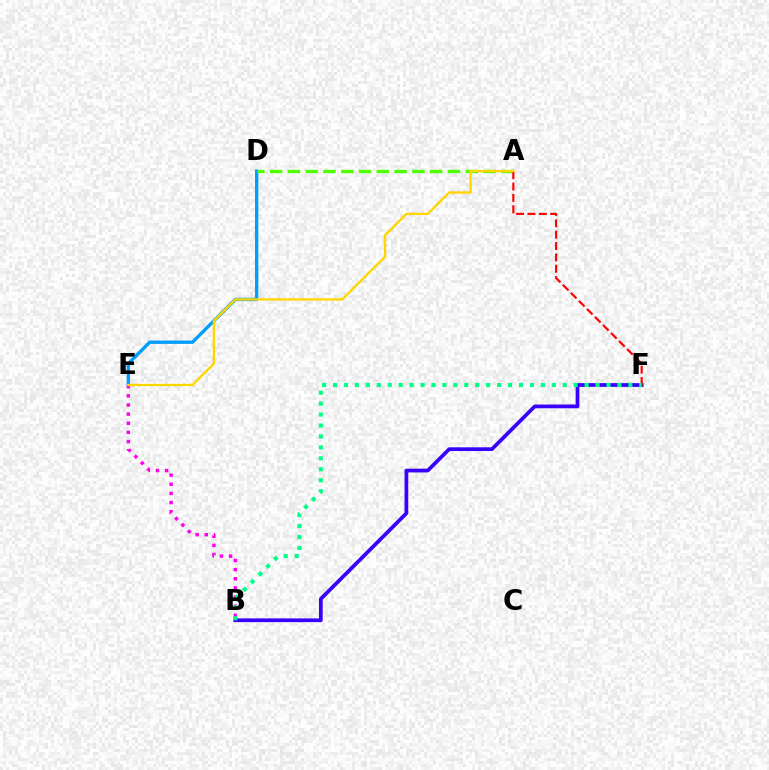{('B', 'F'): [{'color': '#3700ff', 'line_style': 'solid', 'thickness': 2.69}, {'color': '#00ff86', 'line_style': 'dotted', 'thickness': 2.97}], ('D', 'E'): [{'color': '#009eff', 'line_style': 'solid', 'thickness': 2.4}], ('B', 'E'): [{'color': '#ff00ed', 'line_style': 'dotted', 'thickness': 2.48}], ('A', 'D'): [{'color': '#4fff00', 'line_style': 'dashed', 'thickness': 2.42}], ('A', 'F'): [{'color': '#ff0000', 'line_style': 'dashed', 'thickness': 1.54}], ('A', 'E'): [{'color': '#ffd500', 'line_style': 'solid', 'thickness': 1.68}]}